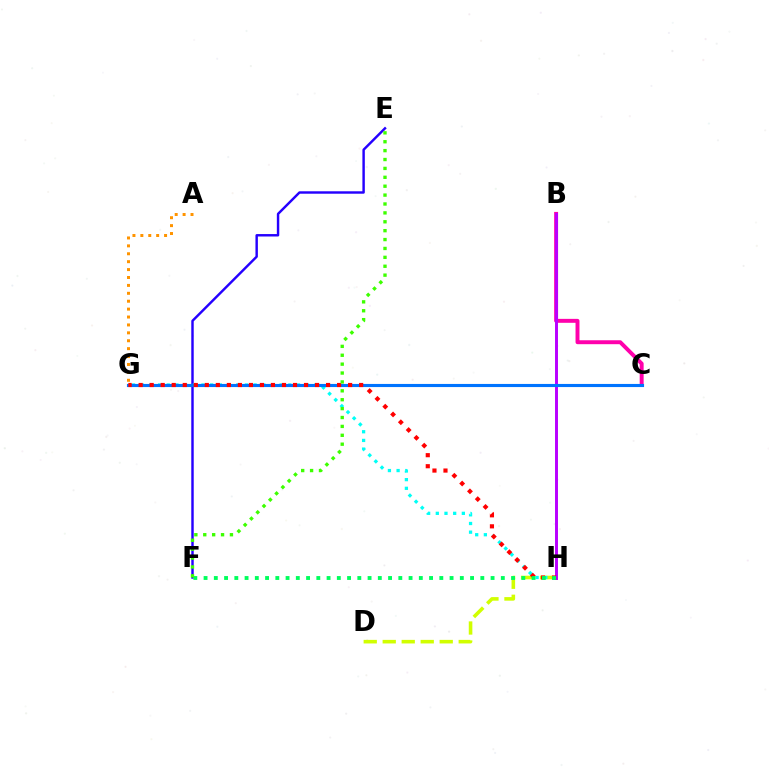{('E', 'F'): [{'color': '#2500ff', 'line_style': 'solid', 'thickness': 1.75}, {'color': '#3dff00', 'line_style': 'dotted', 'thickness': 2.42}], ('A', 'G'): [{'color': '#ff9400', 'line_style': 'dotted', 'thickness': 2.15}], ('D', 'H'): [{'color': '#d1ff00', 'line_style': 'dashed', 'thickness': 2.58}], ('G', 'H'): [{'color': '#00fff6', 'line_style': 'dotted', 'thickness': 2.36}, {'color': '#ff0000', 'line_style': 'dotted', 'thickness': 3.0}], ('B', 'C'): [{'color': '#ff00ac', 'line_style': 'solid', 'thickness': 2.84}], ('B', 'H'): [{'color': '#b900ff', 'line_style': 'solid', 'thickness': 2.12}], ('C', 'G'): [{'color': '#0074ff', 'line_style': 'solid', 'thickness': 2.25}], ('F', 'H'): [{'color': '#00ff5c', 'line_style': 'dotted', 'thickness': 2.78}]}